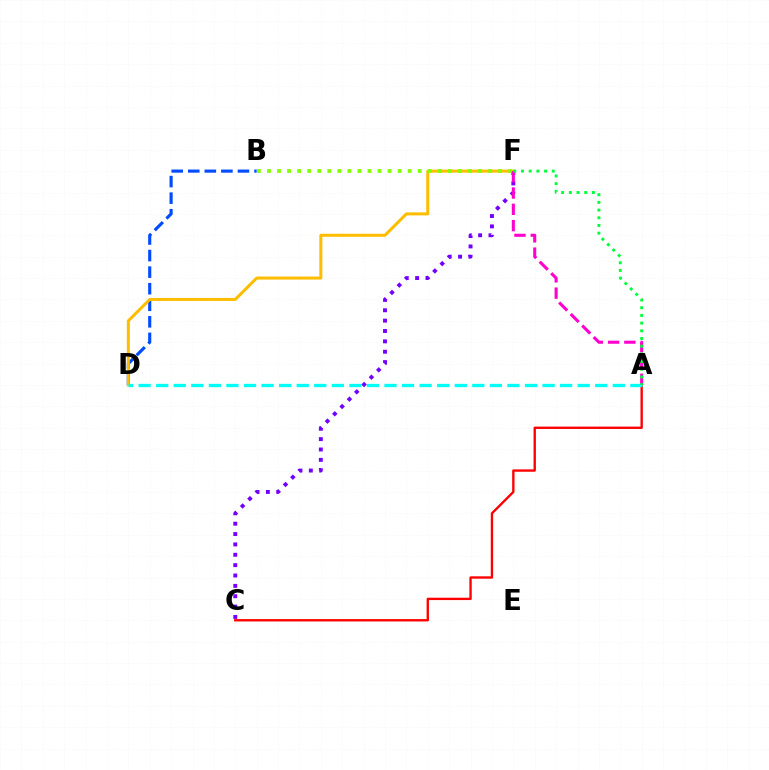{('B', 'D'): [{'color': '#004bff', 'line_style': 'dashed', 'thickness': 2.25}], ('D', 'F'): [{'color': '#ffbd00', 'line_style': 'solid', 'thickness': 2.18}], ('C', 'F'): [{'color': '#7200ff', 'line_style': 'dotted', 'thickness': 2.82}], ('A', 'C'): [{'color': '#ff0000', 'line_style': 'solid', 'thickness': 1.7}], ('B', 'F'): [{'color': '#84ff00', 'line_style': 'dotted', 'thickness': 2.73}], ('A', 'F'): [{'color': '#ff00cf', 'line_style': 'dashed', 'thickness': 2.21}, {'color': '#00ff39', 'line_style': 'dotted', 'thickness': 2.09}], ('A', 'D'): [{'color': '#00fff6', 'line_style': 'dashed', 'thickness': 2.39}]}